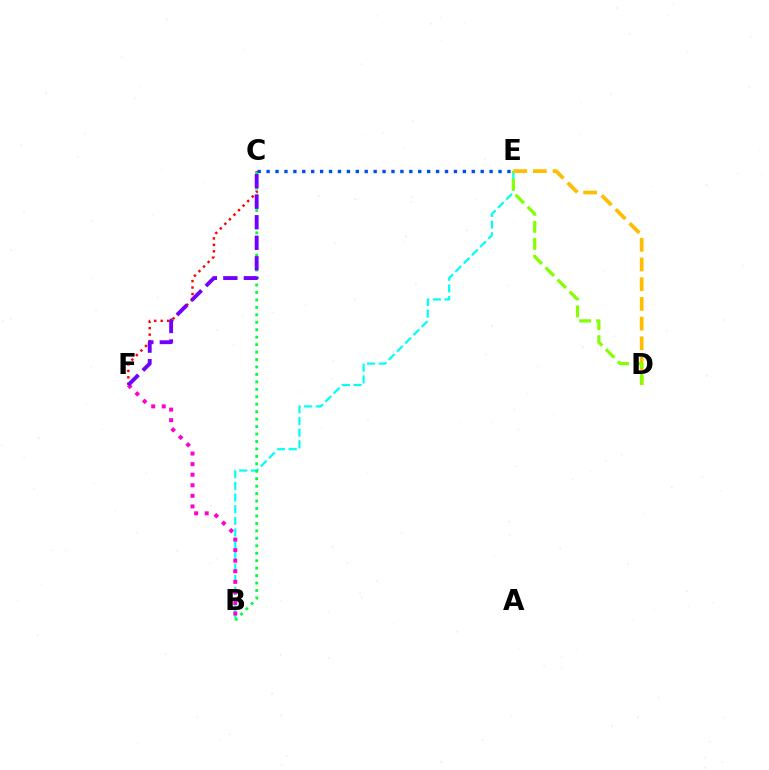{('C', 'F'): [{'color': '#ff0000', 'line_style': 'dotted', 'thickness': 1.75}, {'color': '#7200ff', 'line_style': 'dashed', 'thickness': 2.79}], ('D', 'E'): [{'color': '#ffbd00', 'line_style': 'dashed', 'thickness': 2.68}, {'color': '#84ff00', 'line_style': 'dashed', 'thickness': 2.32}], ('B', 'E'): [{'color': '#00fff6', 'line_style': 'dashed', 'thickness': 1.58}], ('B', 'C'): [{'color': '#00ff39', 'line_style': 'dotted', 'thickness': 2.02}], ('B', 'F'): [{'color': '#ff00cf', 'line_style': 'dotted', 'thickness': 2.87}], ('C', 'E'): [{'color': '#004bff', 'line_style': 'dotted', 'thickness': 2.42}]}